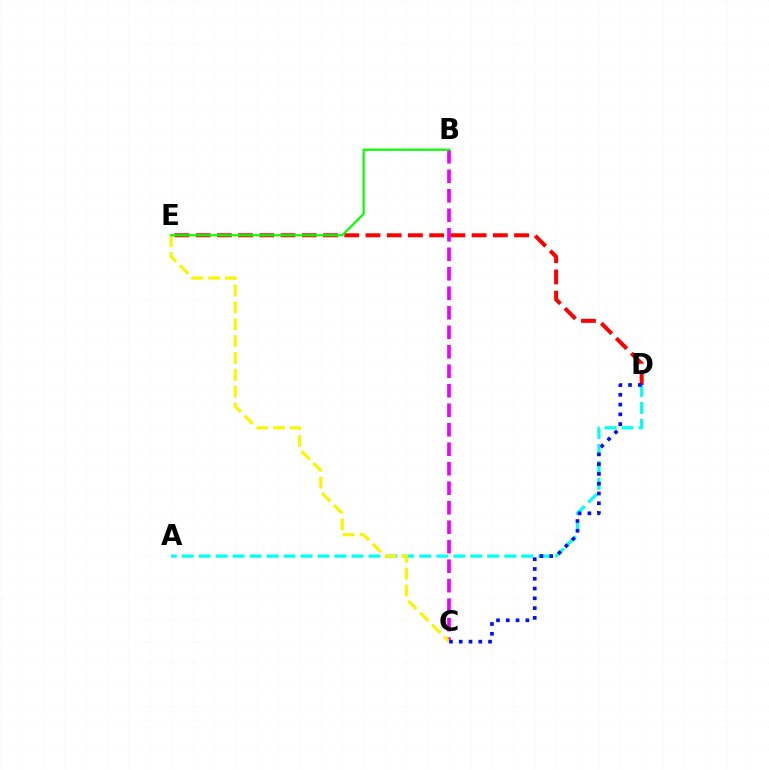{('A', 'D'): [{'color': '#00fff6', 'line_style': 'dashed', 'thickness': 2.31}], ('B', 'C'): [{'color': '#ee00ff', 'line_style': 'dashed', 'thickness': 2.65}], ('D', 'E'): [{'color': '#ff0000', 'line_style': 'dashed', 'thickness': 2.88}], ('C', 'E'): [{'color': '#fcf500', 'line_style': 'dashed', 'thickness': 2.29}], ('B', 'E'): [{'color': '#08ff00', 'line_style': 'solid', 'thickness': 1.6}], ('C', 'D'): [{'color': '#0010ff', 'line_style': 'dotted', 'thickness': 2.66}]}